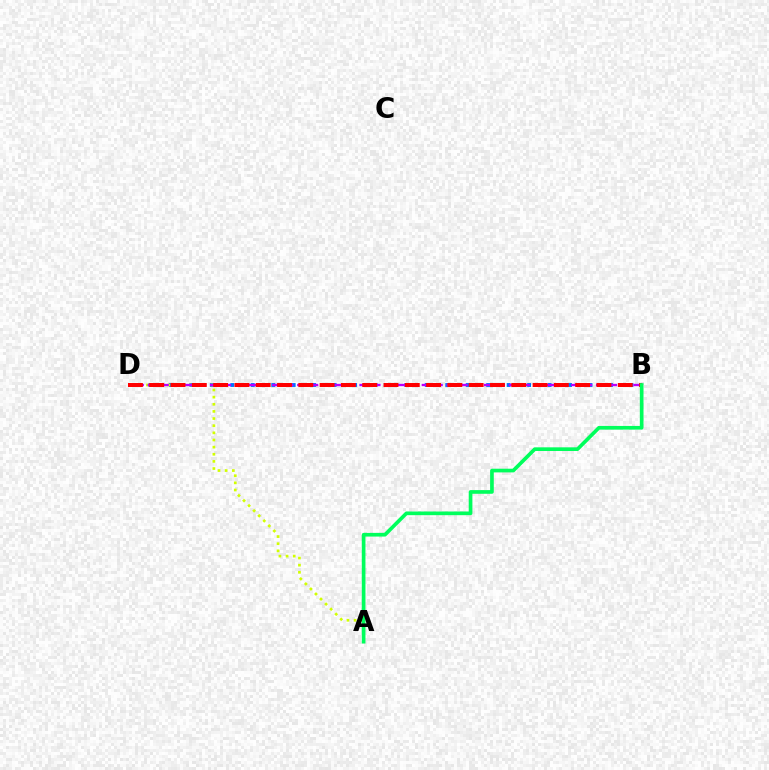{('B', 'D'): [{'color': '#0074ff', 'line_style': 'dotted', 'thickness': 2.78}, {'color': '#b900ff', 'line_style': 'dashed', 'thickness': 1.69}, {'color': '#ff0000', 'line_style': 'dashed', 'thickness': 2.89}], ('A', 'D'): [{'color': '#d1ff00', 'line_style': 'dotted', 'thickness': 1.94}], ('A', 'B'): [{'color': '#00ff5c', 'line_style': 'solid', 'thickness': 2.65}]}